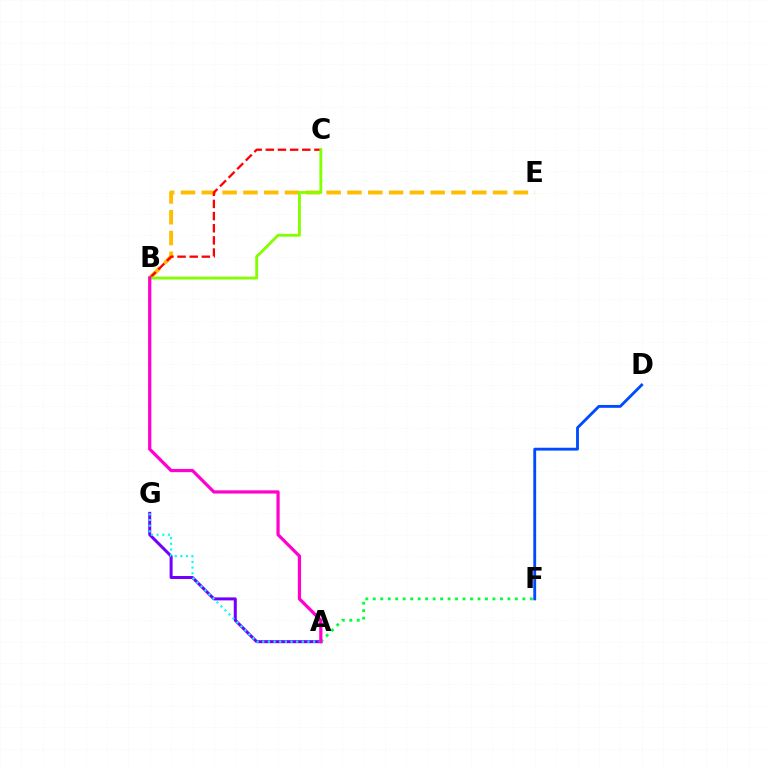{('A', 'G'): [{'color': '#7200ff', 'line_style': 'solid', 'thickness': 2.16}, {'color': '#00fff6', 'line_style': 'dotted', 'thickness': 1.53}], ('D', 'F'): [{'color': '#004bff', 'line_style': 'solid', 'thickness': 2.05}], ('B', 'E'): [{'color': '#ffbd00', 'line_style': 'dashed', 'thickness': 2.83}], ('A', 'F'): [{'color': '#00ff39', 'line_style': 'dotted', 'thickness': 2.03}], ('B', 'C'): [{'color': '#ff0000', 'line_style': 'dashed', 'thickness': 1.65}, {'color': '#84ff00', 'line_style': 'solid', 'thickness': 2.05}], ('A', 'B'): [{'color': '#ff00cf', 'line_style': 'solid', 'thickness': 2.31}]}